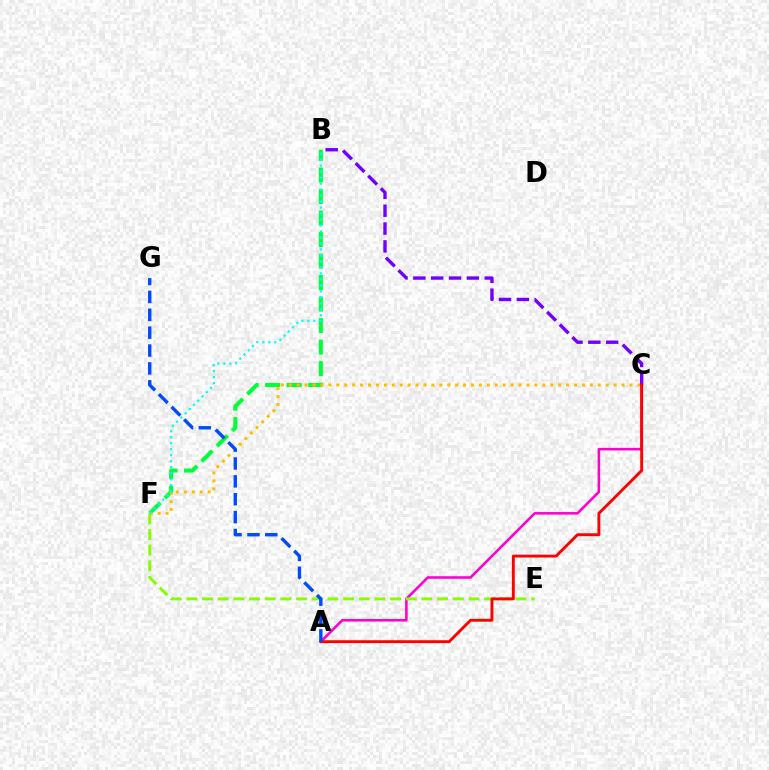{('A', 'C'): [{'color': '#ff00cf', 'line_style': 'solid', 'thickness': 1.86}, {'color': '#ff0000', 'line_style': 'solid', 'thickness': 2.06}], ('E', 'F'): [{'color': '#84ff00', 'line_style': 'dashed', 'thickness': 2.13}], ('B', 'F'): [{'color': '#00ff39', 'line_style': 'dashed', 'thickness': 2.92}, {'color': '#00fff6', 'line_style': 'dotted', 'thickness': 1.63}], ('C', 'F'): [{'color': '#ffbd00', 'line_style': 'dotted', 'thickness': 2.15}], ('B', 'C'): [{'color': '#7200ff', 'line_style': 'dashed', 'thickness': 2.42}], ('A', 'G'): [{'color': '#004bff', 'line_style': 'dashed', 'thickness': 2.43}]}